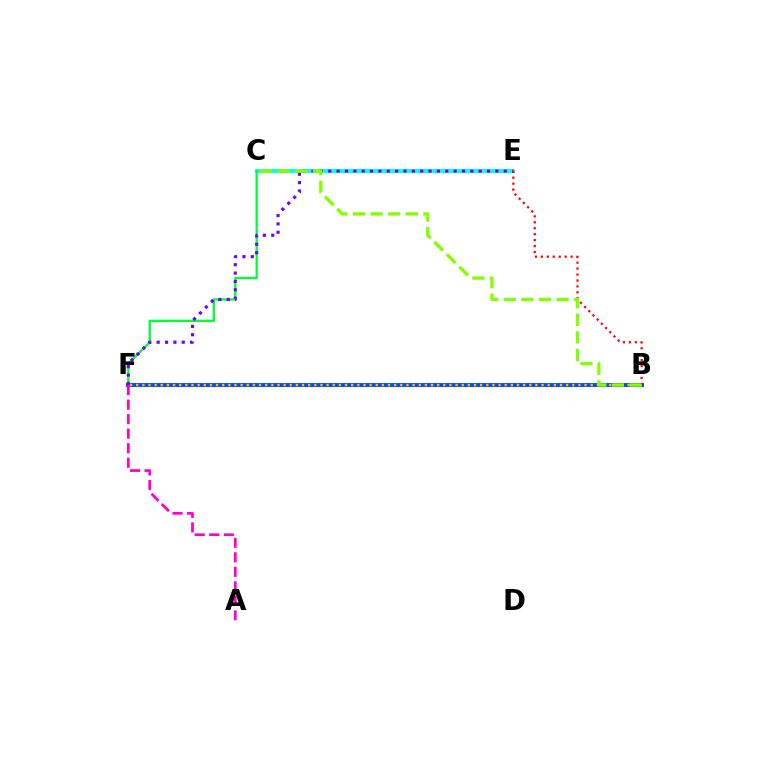{('B', 'F'): [{'color': '#004bff', 'line_style': 'solid', 'thickness': 2.83}, {'color': '#ffbd00', 'line_style': 'dotted', 'thickness': 1.67}], ('C', 'E'): [{'color': '#00fff6', 'line_style': 'solid', 'thickness': 2.82}], ('C', 'F'): [{'color': '#00ff39', 'line_style': 'solid', 'thickness': 1.66}], ('E', 'F'): [{'color': '#7200ff', 'line_style': 'dotted', 'thickness': 2.27}], ('B', 'E'): [{'color': '#ff0000', 'line_style': 'dotted', 'thickness': 1.61}], ('B', 'C'): [{'color': '#84ff00', 'line_style': 'dashed', 'thickness': 2.39}], ('A', 'F'): [{'color': '#ff00cf', 'line_style': 'dashed', 'thickness': 1.97}]}